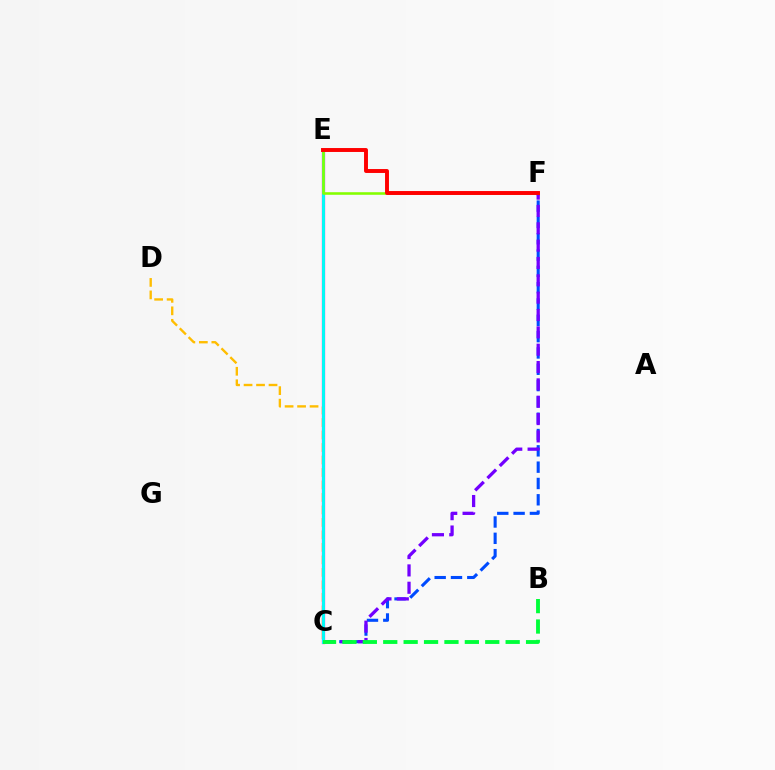{('C', 'D'): [{'color': '#ffbd00', 'line_style': 'dashed', 'thickness': 1.7}], ('C', 'F'): [{'color': '#004bff', 'line_style': 'dashed', 'thickness': 2.22}, {'color': '#7200ff', 'line_style': 'dashed', 'thickness': 2.36}], ('C', 'E'): [{'color': '#ff00cf', 'line_style': 'solid', 'thickness': 2.34}, {'color': '#00fff6', 'line_style': 'solid', 'thickness': 2.09}], ('B', 'C'): [{'color': '#00ff39', 'line_style': 'dashed', 'thickness': 2.77}], ('E', 'F'): [{'color': '#84ff00', 'line_style': 'solid', 'thickness': 1.86}, {'color': '#ff0000', 'line_style': 'solid', 'thickness': 2.82}]}